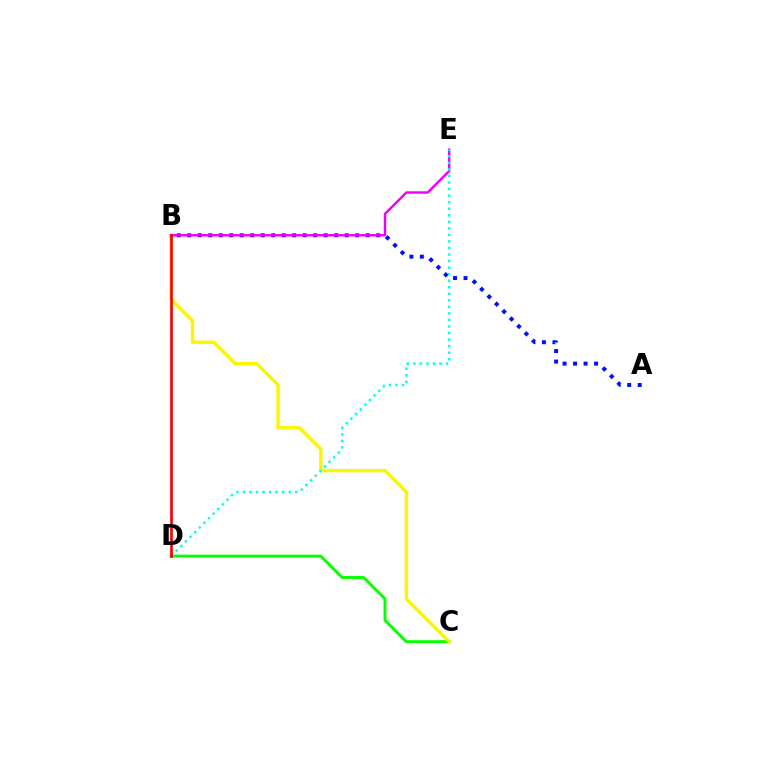{('C', 'D'): [{'color': '#08ff00', 'line_style': 'solid', 'thickness': 2.12}], ('A', 'B'): [{'color': '#0010ff', 'line_style': 'dotted', 'thickness': 2.85}], ('B', 'C'): [{'color': '#fcf500', 'line_style': 'solid', 'thickness': 2.44}], ('B', 'E'): [{'color': '#ee00ff', 'line_style': 'solid', 'thickness': 1.76}], ('D', 'E'): [{'color': '#00fff6', 'line_style': 'dotted', 'thickness': 1.78}], ('B', 'D'): [{'color': '#ff0000', 'line_style': 'solid', 'thickness': 1.93}]}